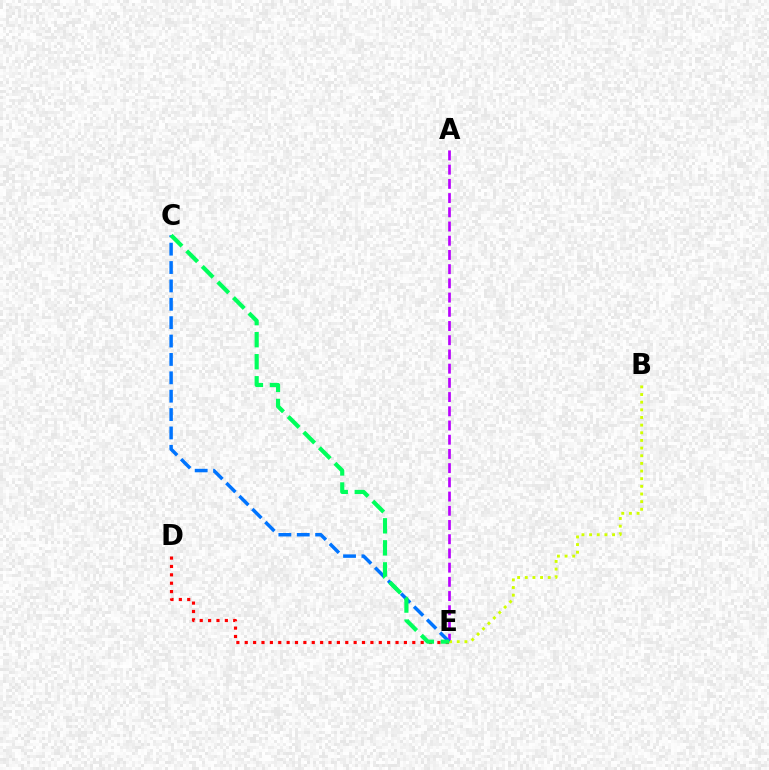{('A', 'E'): [{'color': '#b900ff', 'line_style': 'dashed', 'thickness': 1.93}], ('B', 'E'): [{'color': '#d1ff00', 'line_style': 'dotted', 'thickness': 2.08}], ('C', 'E'): [{'color': '#0074ff', 'line_style': 'dashed', 'thickness': 2.5}, {'color': '#00ff5c', 'line_style': 'dashed', 'thickness': 2.99}], ('D', 'E'): [{'color': '#ff0000', 'line_style': 'dotted', 'thickness': 2.28}]}